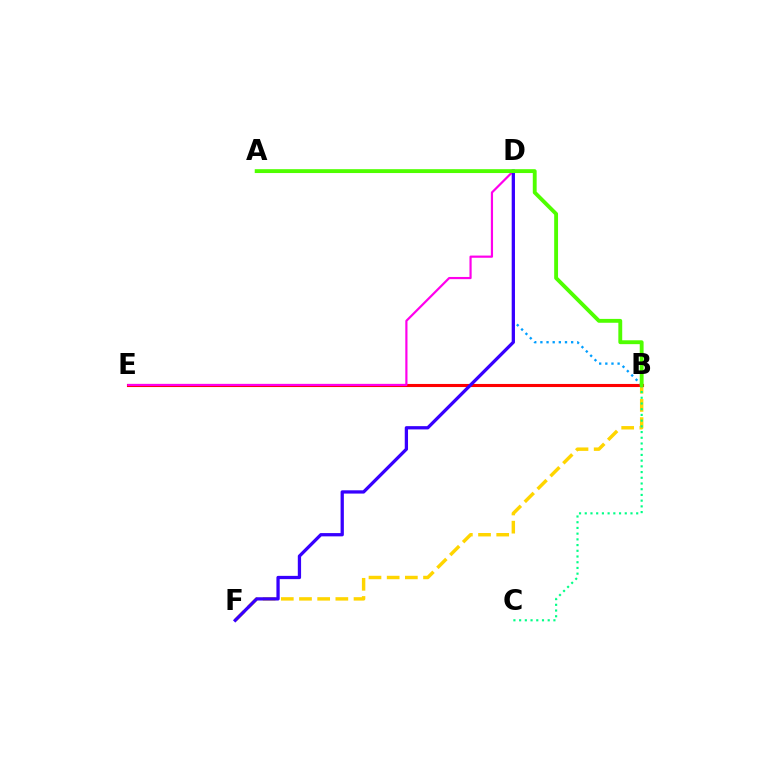{('B', 'F'): [{'color': '#ffd500', 'line_style': 'dashed', 'thickness': 2.47}], ('B', 'E'): [{'color': '#ff0000', 'line_style': 'solid', 'thickness': 2.23}], ('D', 'E'): [{'color': '#ff00ed', 'line_style': 'solid', 'thickness': 1.58}], ('B', 'D'): [{'color': '#009eff', 'line_style': 'dotted', 'thickness': 1.67}], ('B', 'C'): [{'color': '#00ff86', 'line_style': 'dotted', 'thickness': 1.55}], ('D', 'F'): [{'color': '#3700ff', 'line_style': 'solid', 'thickness': 2.36}], ('A', 'B'): [{'color': '#4fff00', 'line_style': 'solid', 'thickness': 2.78}]}